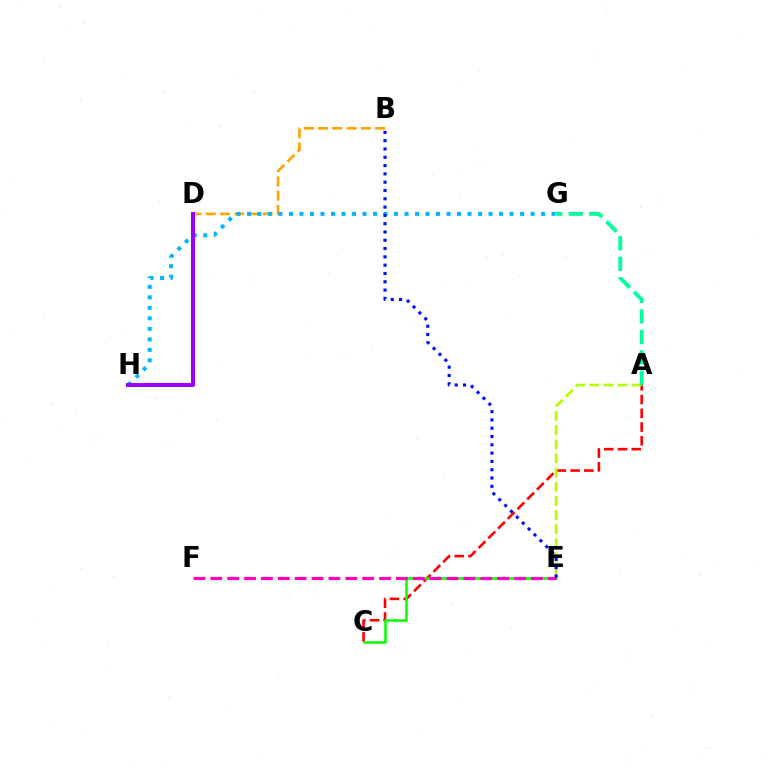{('B', 'D'): [{'color': '#ffa500', 'line_style': 'dashed', 'thickness': 1.94}], ('A', 'C'): [{'color': '#ff0000', 'line_style': 'dashed', 'thickness': 1.87}], ('A', 'E'): [{'color': '#b3ff00', 'line_style': 'dashed', 'thickness': 1.92}], ('G', 'H'): [{'color': '#00b5ff', 'line_style': 'dotted', 'thickness': 2.85}], ('C', 'E'): [{'color': '#08ff00', 'line_style': 'solid', 'thickness': 1.82}], ('E', 'F'): [{'color': '#ff00bd', 'line_style': 'dashed', 'thickness': 2.29}], ('D', 'H'): [{'color': '#9b00ff', 'line_style': 'solid', 'thickness': 2.87}], ('B', 'E'): [{'color': '#0010ff', 'line_style': 'dotted', 'thickness': 2.26}], ('A', 'G'): [{'color': '#00ff9d', 'line_style': 'dashed', 'thickness': 2.78}]}